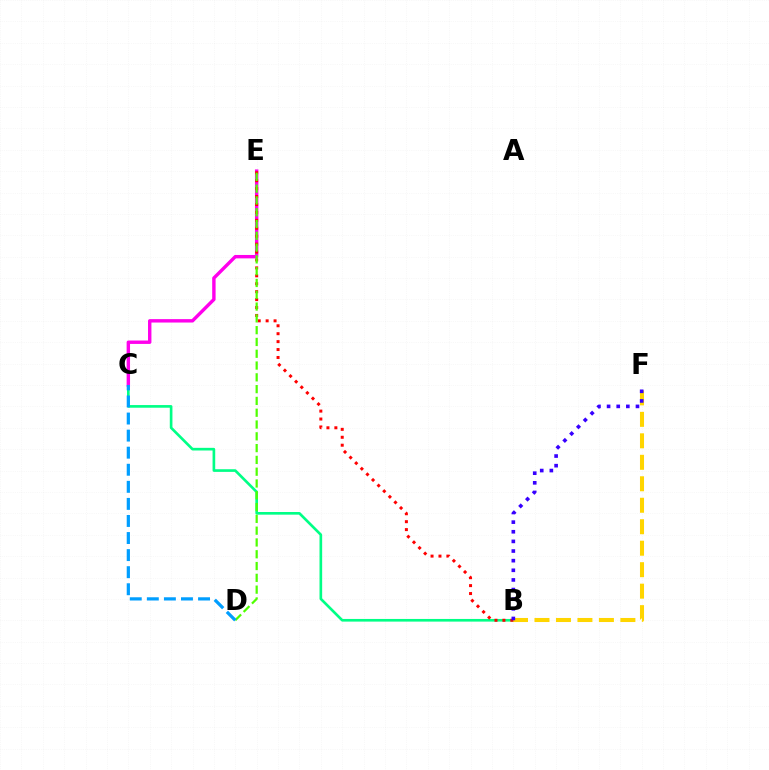{('B', 'C'): [{'color': '#00ff86', 'line_style': 'solid', 'thickness': 1.91}], ('C', 'E'): [{'color': '#ff00ed', 'line_style': 'solid', 'thickness': 2.45}], ('B', 'F'): [{'color': '#ffd500', 'line_style': 'dashed', 'thickness': 2.92}, {'color': '#3700ff', 'line_style': 'dotted', 'thickness': 2.62}], ('B', 'E'): [{'color': '#ff0000', 'line_style': 'dotted', 'thickness': 2.15}], ('D', 'E'): [{'color': '#4fff00', 'line_style': 'dashed', 'thickness': 1.6}], ('C', 'D'): [{'color': '#009eff', 'line_style': 'dashed', 'thickness': 2.32}]}